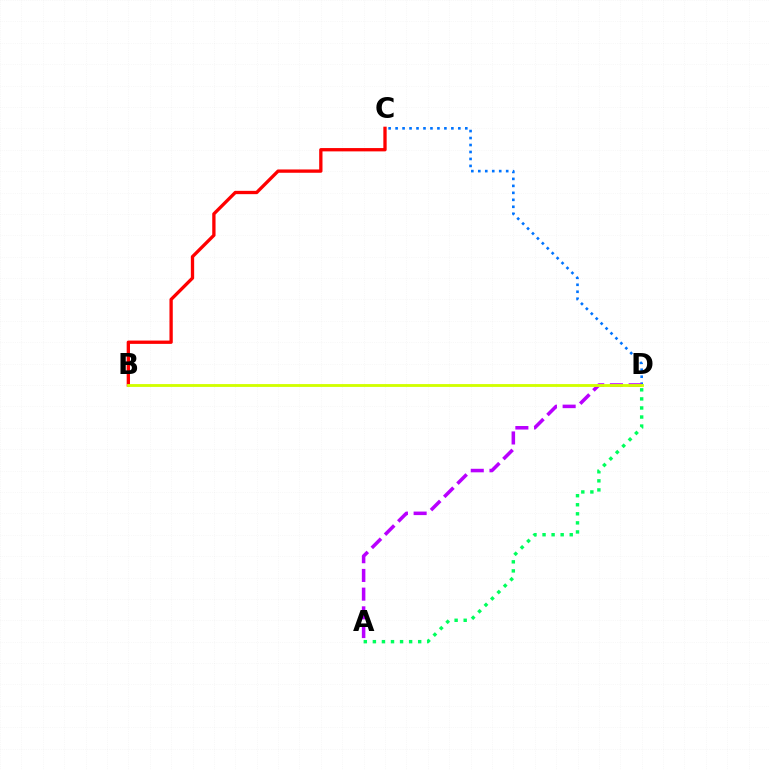{('B', 'C'): [{'color': '#ff0000', 'line_style': 'solid', 'thickness': 2.38}], ('C', 'D'): [{'color': '#0074ff', 'line_style': 'dotted', 'thickness': 1.89}], ('A', 'D'): [{'color': '#00ff5c', 'line_style': 'dotted', 'thickness': 2.46}, {'color': '#b900ff', 'line_style': 'dashed', 'thickness': 2.54}], ('B', 'D'): [{'color': '#d1ff00', 'line_style': 'solid', 'thickness': 2.04}]}